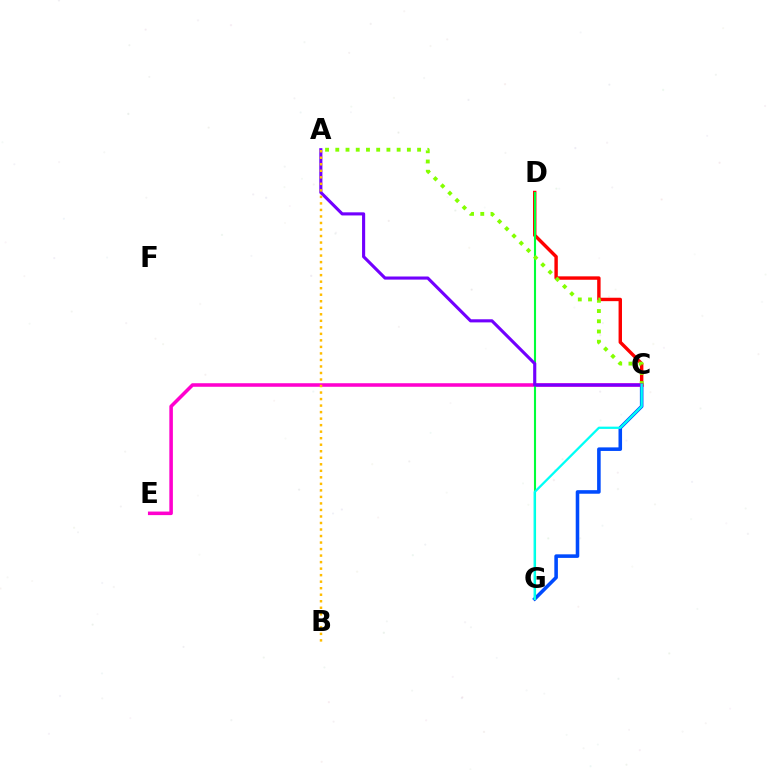{('C', 'G'): [{'color': '#004bff', 'line_style': 'solid', 'thickness': 2.57}, {'color': '#00fff6', 'line_style': 'solid', 'thickness': 1.63}], ('C', 'E'): [{'color': '#ff00cf', 'line_style': 'solid', 'thickness': 2.56}], ('C', 'D'): [{'color': '#ff0000', 'line_style': 'solid', 'thickness': 2.46}], ('D', 'G'): [{'color': '#00ff39', 'line_style': 'solid', 'thickness': 1.51}], ('A', 'C'): [{'color': '#84ff00', 'line_style': 'dotted', 'thickness': 2.78}, {'color': '#7200ff', 'line_style': 'solid', 'thickness': 2.24}], ('A', 'B'): [{'color': '#ffbd00', 'line_style': 'dotted', 'thickness': 1.77}]}